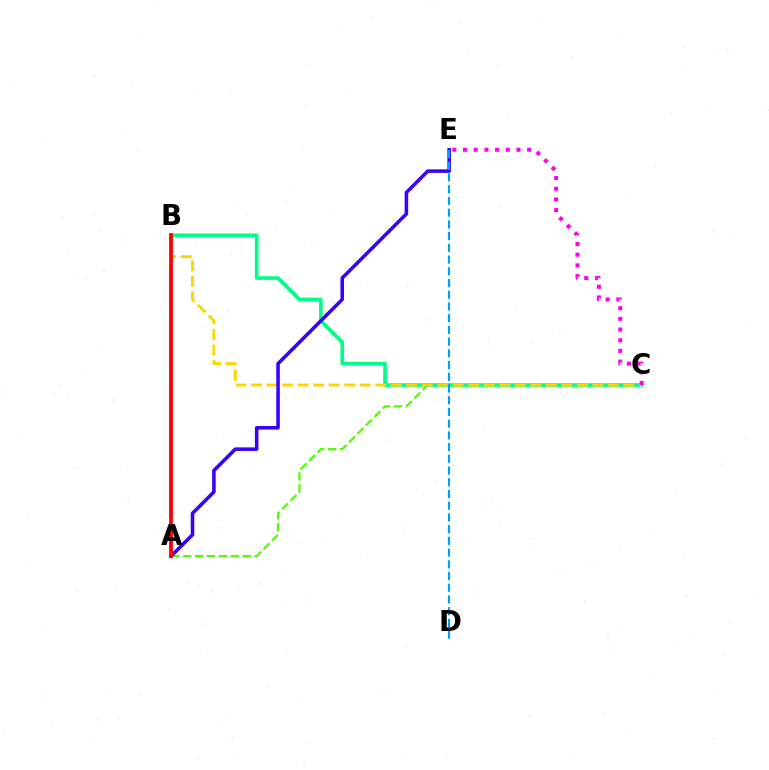{('A', 'C'): [{'color': '#4fff00', 'line_style': 'dashed', 'thickness': 1.62}], ('B', 'C'): [{'color': '#00ff86', 'line_style': 'solid', 'thickness': 2.61}, {'color': '#ffd500', 'line_style': 'dashed', 'thickness': 2.11}], ('A', 'E'): [{'color': '#3700ff', 'line_style': 'solid', 'thickness': 2.56}], ('A', 'B'): [{'color': '#ff0000', 'line_style': 'solid', 'thickness': 2.72}], ('C', 'E'): [{'color': '#ff00ed', 'line_style': 'dotted', 'thickness': 2.9}], ('D', 'E'): [{'color': '#009eff', 'line_style': 'dashed', 'thickness': 1.59}]}